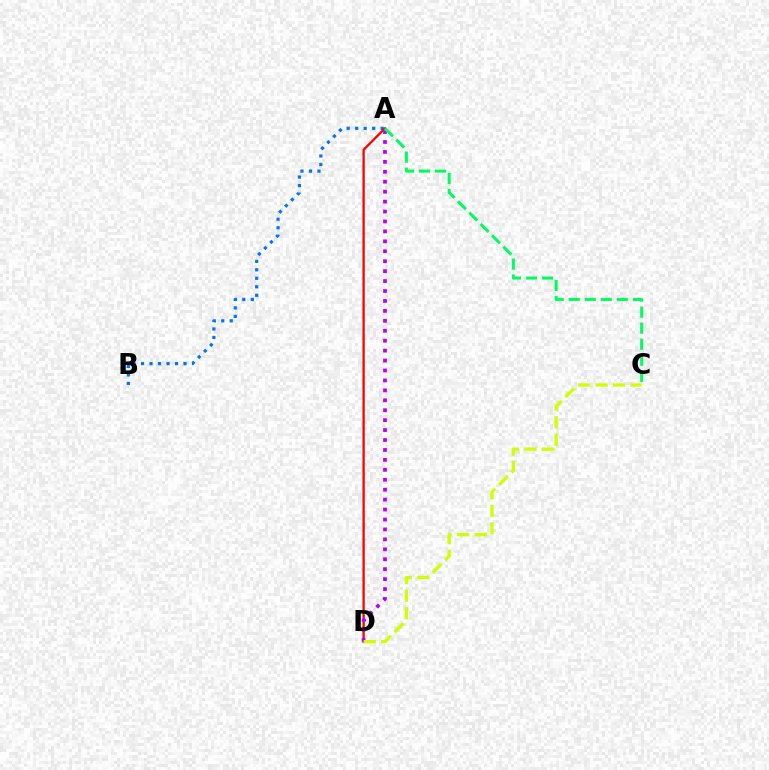{('A', 'B'): [{'color': '#0074ff', 'line_style': 'dotted', 'thickness': 2.31}], ('A', 'D'): [{'color': '#ff0000', 'line_style': 'solid', 'thickness': 1.65}, {'color': '#b900ff', 'line_style': 'dotted', 'thickness': 2.7}], ('A', 'C'): [{'color': '#00ff5c', 'line_style': 'dashed', 'thickness': 2.18}], ('C', 'D'): [{'color': '#d1ff00', 'line_style': 'dashed', 'thickness': 2.38}]}